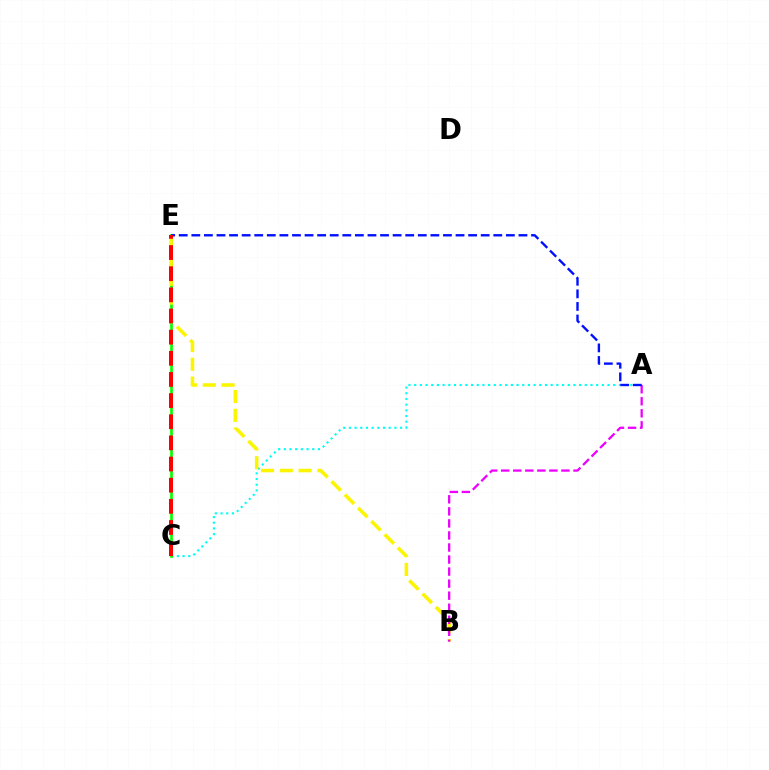{('A', 'C'): [{'color': '#00fff6', 'line_style': 'dotted', 'thickness': 1.55}], ('C', 'E'): [{'color': '#08ff00', 'line_style': 'solid', 'thickness': 1.95}, {'color': '#ff0000', 'line_style': 'dashed', 'thickness': 2.87}], ('B', 'E'): [{'color': '#fcf500', 'line_style': 'dashed', 'thickness': 2.55}], ('A', 'B'): [{'color': '#ee00ff', 'line_style': 'dashed', 'thickness': 1.64}], ('A', 'E'): [{'color': '#0010ff', 'line_style': 'dashed', 'thickness': 1.71}]}